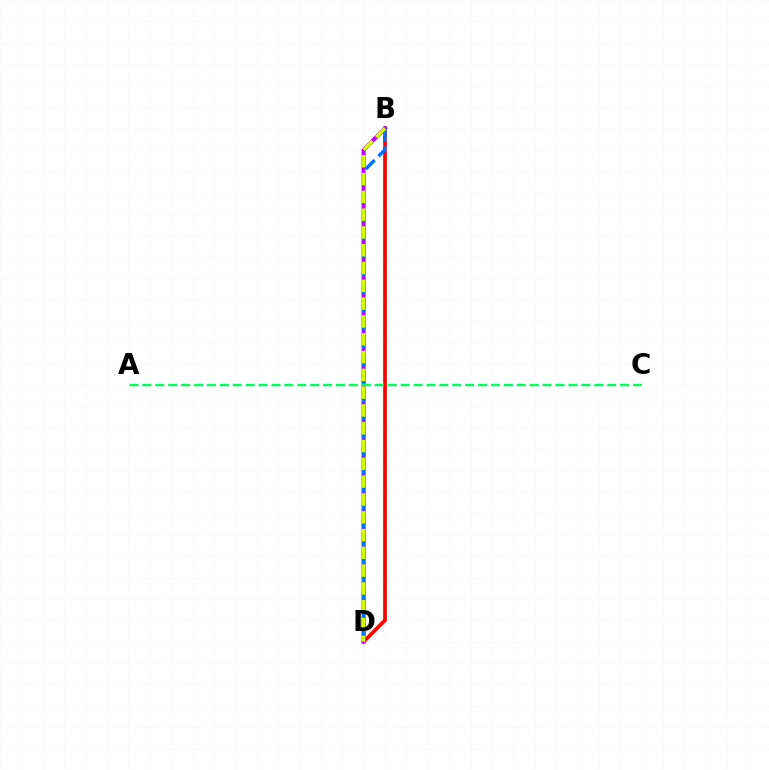{('B', 'D'): [{'color': '#ff0000', 'line_style': 'solid', 'thickness': 2.66}, {'color': '#b900ff', 'line_style': 'solid', 'thickness': 2.89}, {'color': '#0074ff', 'line_style': 'dashed', 'thickness': 2.45}, {'color': '#d1ff00', 'line_style': 'dashed', 'thickness': 2.42}], ('A', 'C'): [{'color': '#00ff5c', 'line_style': 'dashed', 'thickness': 1.75}]}